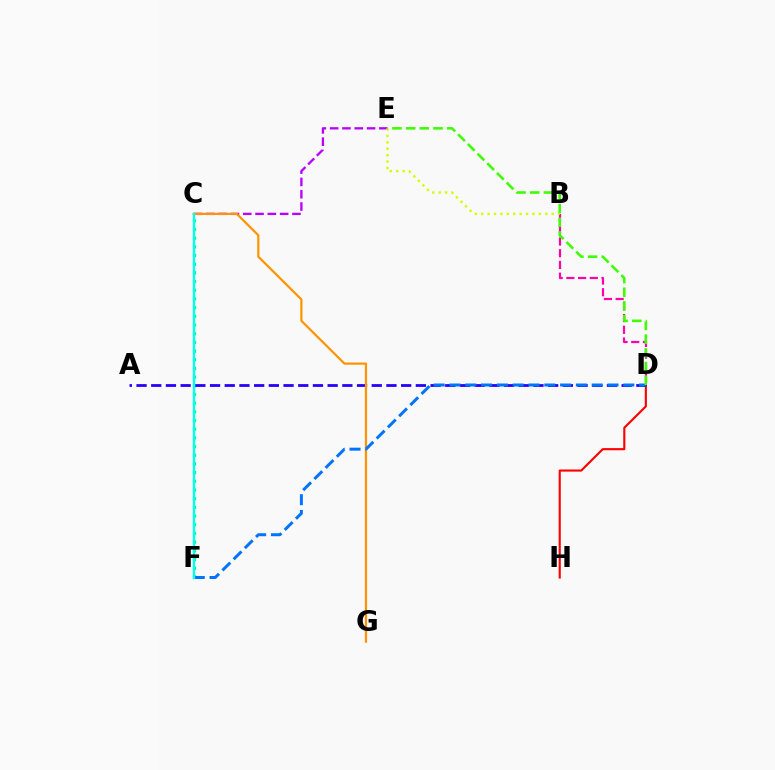{('B', 'D'): [{'color': '#ff00ac', 'line_style': 'dashed', 'thickness': 1.59}], ('D', 'H'): [{'color': '#ff0000', 'line_style': 'solid', 'thickness': 1.53}], ('C', 'E'): [{'color': '#b900ff', 'line_style': 'dashed', 'thickness': 1.67}], ('B', 'E'): [{'color': '#d1ff00', 'line_style': 'dotted', 'thickness': 1.74}], ('C', 'F'): [{'color': '#00ff5c', 'line_style': 'dotted', 'thickness': 2.36}, {'color': '#00fff6', 'line_style': 'solid', 'thickness': 1.71}], ('A', 'D'): [{'color': '#2500ff', 'line_style': 'dashed', 'thickness': 2.0}], ('C', 'G'): [{'color': '#ff9400', 'line_style': 'solid', 'thickness': 1.6}], ('D', 'F'): [{'color': '#0074ff', 'line_style': 'dashed', 'thickness': 2.15}], ('D', 'E'): [{'color': '#3dff00', 'line_style': 'dashed', 'thickness': 1.86}]}